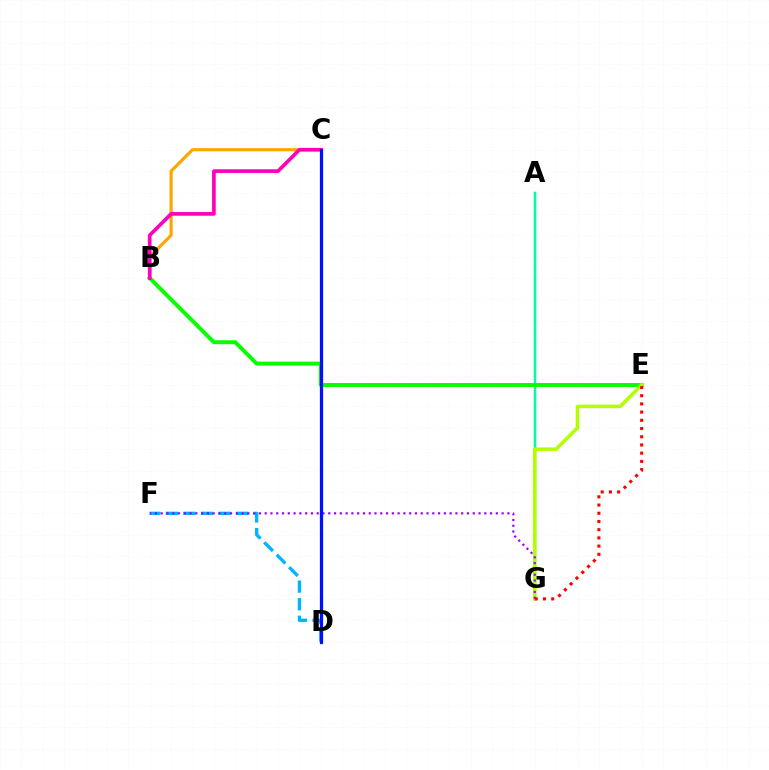{('D', 'F'): [{'color': '#00b5ff', 'line_style': 'dashed', 'thickness': 2.39}], ('B', 'C'): [{'color': '#ffa500', 'line_style': 'solid', 'thickness': 2.27}, {'color': '#ff00bd', 'line_style': 'solid', 'thickness': 2.65}], ('A', 'G'): [{'color': '#00ff9d', 'line_style': 'solid', 'thickness': 1.79}], ('B', 'E'): [{'color': '#08ff00', 'line_style': 'solid', 'thickness': 2.84}], ('E', 'G'): [{'color': '#b3ff00', 'line_style': 'solid', 'thickness': 2.54}, {'color': '#ff0000', 'line_style': 'dotted', 'thickness': 2.23}], ('F', 'G'): [{'color': '#9b00ff', 'line_style': 'dotted', 'thickness': 1.57}], ('C', 'D'): [{'color': '#0010ff', 'line_style': 'solid', 'thickness': 2.34}]}